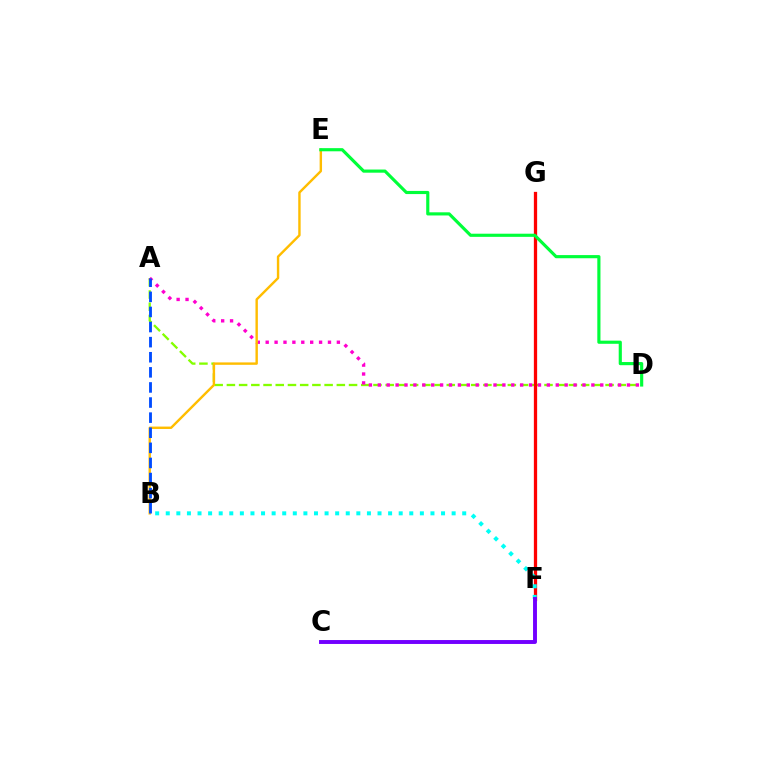{('A', 'D'): [{'color': '#84ff00', 'line_style': 'dashed', 'thickness': 1.66}, {'color': '#ff00cf', 'line_style': 'dotted', 'thickness': 2.42}], ('B', 'E'): [{'color': '#ffbd00', 'line_style': 'solid', 'thickness': 1.73}], ('F', 'G'): [{'color': '#ff0000', 'line_style': 'solid', 'thickness': 2.36}], ('A', 'B'): [{'color': '#004bff', 'line_style': 'dashed', 'thickness': 2.05}], ('D', 'E'): [{'color': '#00ff39', 'line_style': 'solid', 'thickness': 2.27}], ('B', 'F'): [{'color': '#00fff6', 'line_style': 'dotted', 'thickness': 2.88}], ('C', 'F'): [{'color': '#7200ff', 'line_style': 'solid', 'thickness': 2.82}]}